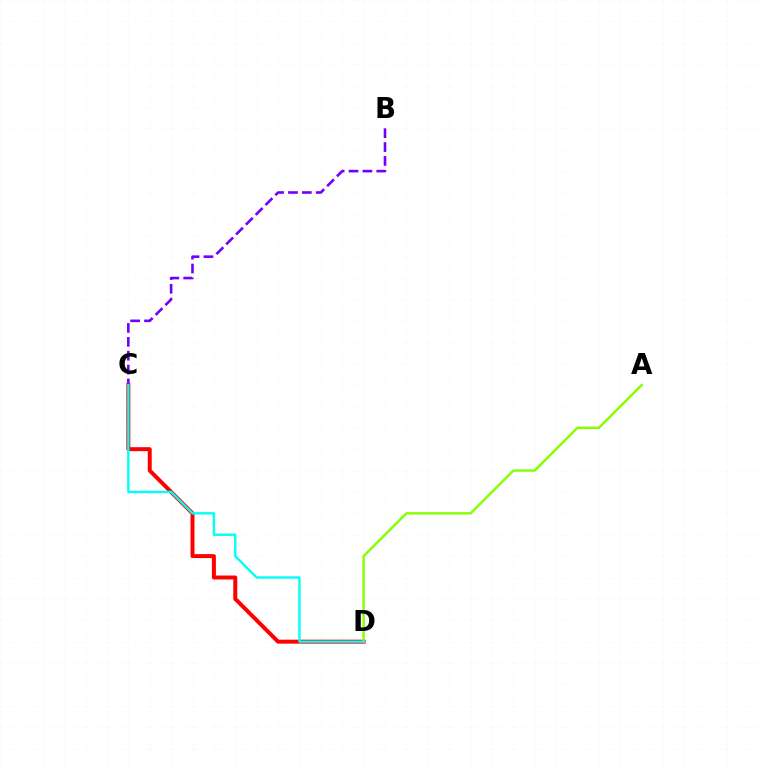{('C', 'D'): [{'color': '#ff0000', 'line_style': 'solid', 'thickness': 2.86}, {'color': '#00fff6', 'line_style': 'solid', 'thickness': 1.72}], ('B', 'C'): [{'color': '#7200ff', 'line_style': 'dashed', 'thickness': 1.89}], ('A', 'D'): [{'color': '#84ff00', 'line_style': 'solid', 'thickness': 1.73}]}